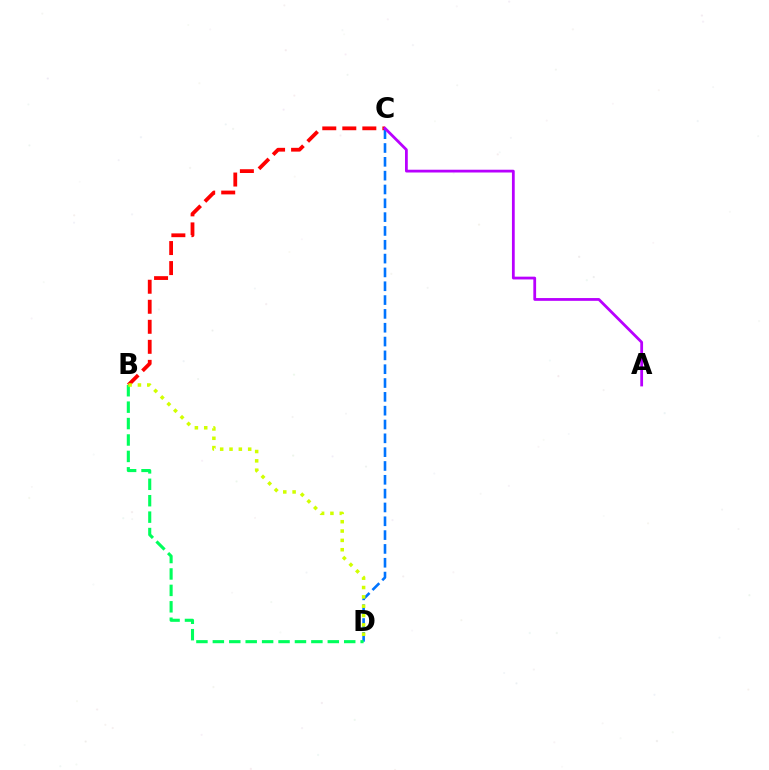{('B', 'C'): [{'color': '#ff0000', 'line_style': 'dashed', 'thickness': 2.72}], ('C', 'D'): [{'color': '#0074ff', 'line_style': 'dashed', 'thickness': 1.88}], ('B', 'D'): [{'color': '#00ff5c', 'line_style': 'dashed', 'thickness': 2.23}, {'color': '#d1ff00', 'line_style': 'dotted', 'thickness': 2.54}], ('A', 'C'): [{'color': '#b900ff', 'line_style': 'solid', 'thickness': 2.0}]}